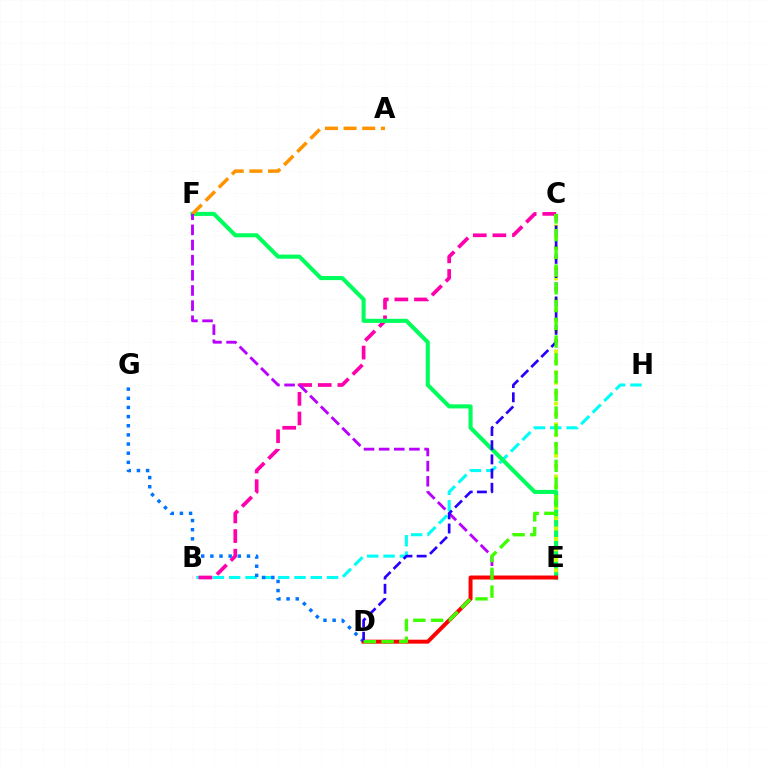{('B', 'H'): [{'color': '#00fff6', 'line_style': 'dashed', 'thickness': 2.22}], ('B', 'C'): [{'color': '#ff00ac', 'line_style': 'dashed', 'thickness': 2.66}], ('E', 'F'): [{'color': '#00ff5c', 'line_style': 'solid', 'thickness': 2.94}, {'color': '#b900ff', 'line_style': 'dashed', 'thickness': 2.06}], ('D', 'G'): [{'color': '#0074ff', 'line_style': 'dotted', 'thickness': 2.49}], ('A', 'F'): [{'color': '#ff9400', 'line_style': 'dashed', 'thickness': 2.53}], ('C', 'E'): [{'color': '#d1ff00', 'line_style': 'dotted', 'thickness': 2.83}], ('D', 'E'): [{'color': '#ff0000', 'line_style': 'solid', 'thickness': 2.86}], ('C', 'D'): [{'color': '#2500ff', 'line_style': 'dashed', 'thickness': 1.93}, {'color': '#3dff00', 'line_style': 'dashed', 'thickness': 2.41}]}